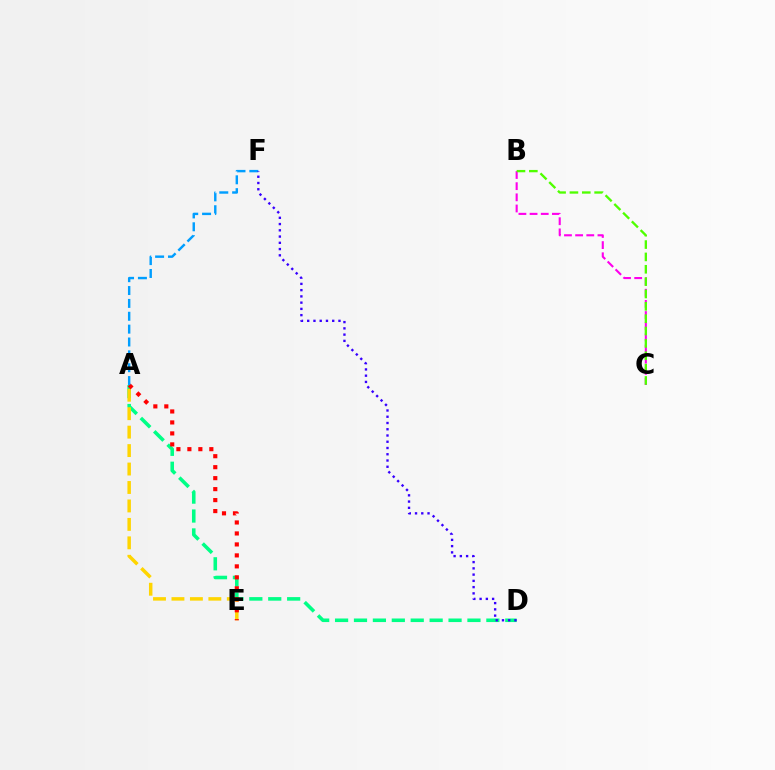{('A', 'D'): [{'color': '#00ff86', 'line_style': 'dashed', 'thickness': 2.57}], ('A', 'E'): [{'color': '#ffd500', 'line_style': 'dashed', 'thickness': 2.51}, {'color': '#ff0000', 'line_style': 'dotted', 'thickness': 2.98}], ('B', 'C'): [{'color': '#ff00ed', 'line_style': 'dashed', 'thickness': 1.52}, {'color': '#4fff00', 'line_style': 'dashed', 'thickness': 1.68}], ('A', 'F'): [{'color': '#009eff', 'line_style': 'dashed', 'thickness': 1.75}], ('D', 'F'): [{'color': '#3700ff', 'line_style': 'dotted', 'thickness': 1.7}]}